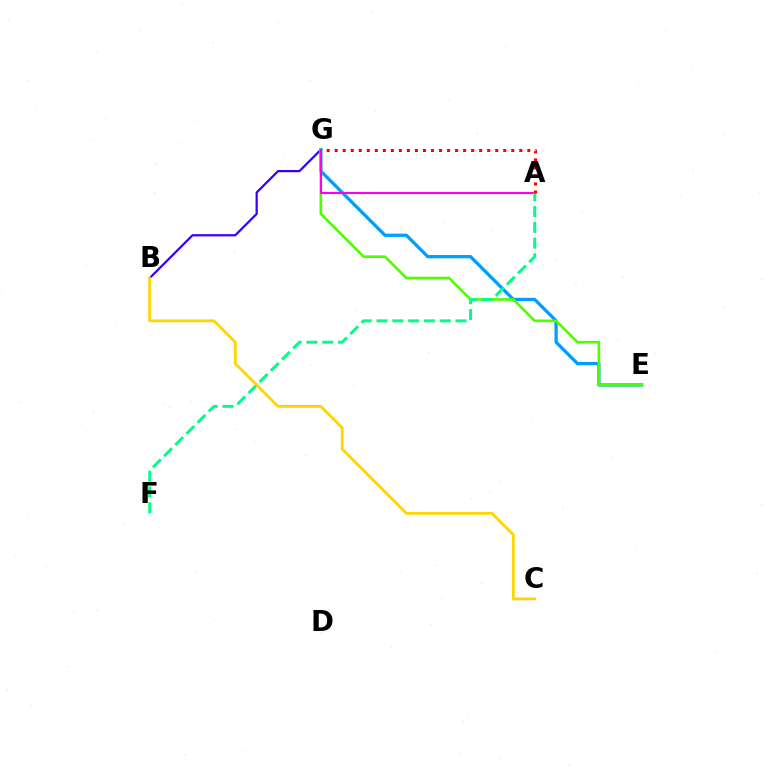{('B', 'G'): [{'color': '#3700ff', 'line_style': 'solid', 'thickness': 1.61}], ('E', 'G'): [{'color': '#009eff', 'line_style': 'solid', 'thickness': 2.35}, {'color': '#4fff00', 'line_style': 'solid', 'thickness': 1.9}], ('A', 'G'): [{'color': '#ff00ed', 'line_style': 'solid', 'thickness': 1.5}, {'color': '#ff0000', 'line_style': 'dotted', 'thickness': 2.18}], ('A', 'F'): [{'color': '#00ff86', 'line_style': 'dashed', 'thickness': 2.15}], ('B', 'C'): [{'color': '#ffd500', 'line_style': 'solid', 'thickness': 2.01}]}